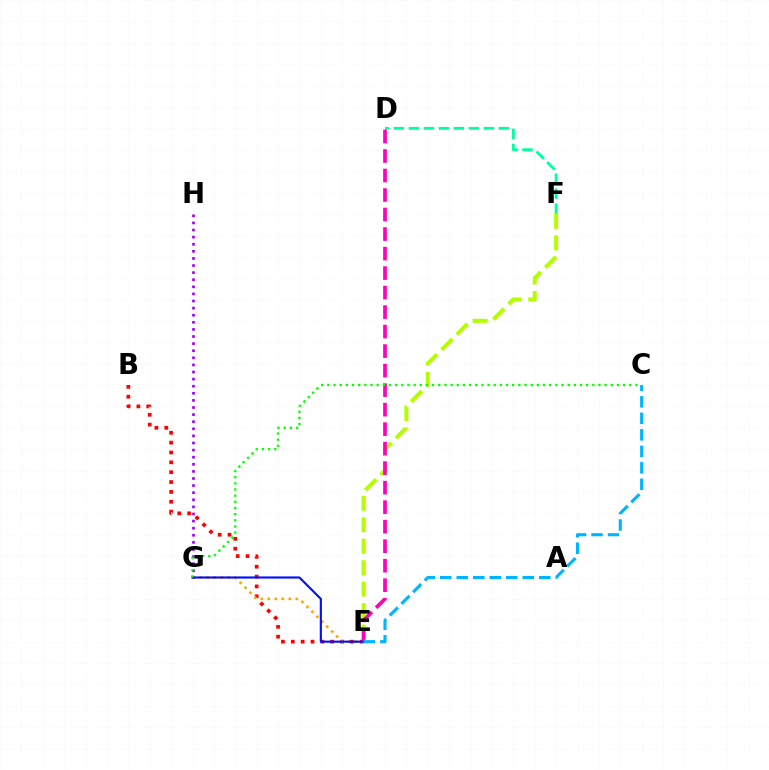{('B', 'E'): [{'color': '#ff0000', 'line_style': 'dotted', 'thickness': 2.68}], ('D', 'F'): [{'color': '#00ff9d', 'line_style': 'dashed', 'thickness': 2.04}], ('E', 'G'): [{'color': '#ffa500', 'line_style': 'dotted', 'thickness': 1.9}, {'color': '#0010ff', 'line_style': 'solid', 'thickness': 1.54}], ('G', 'H'): [{'color': '#9b00ff', 'line_style': 'dotted', 'thickness': 1.93}], ('E', 'F'): [{'color': '#b3ff00', 'line_style': 'dashed', 'thickness': 2.92}], ('D', 'E'): [{'color': '#ff00bd', 'line_style': 'dashed', 'thickness': 2.65}], ('C', 'G'): [{'color': '#08ff00', 'line_style': 'dotted', 'thickness': 1.67}], ('C', 'E'): [{'color': '#00b5ff', 'line_style': 'dashed', 'thickness': 2.24}]}